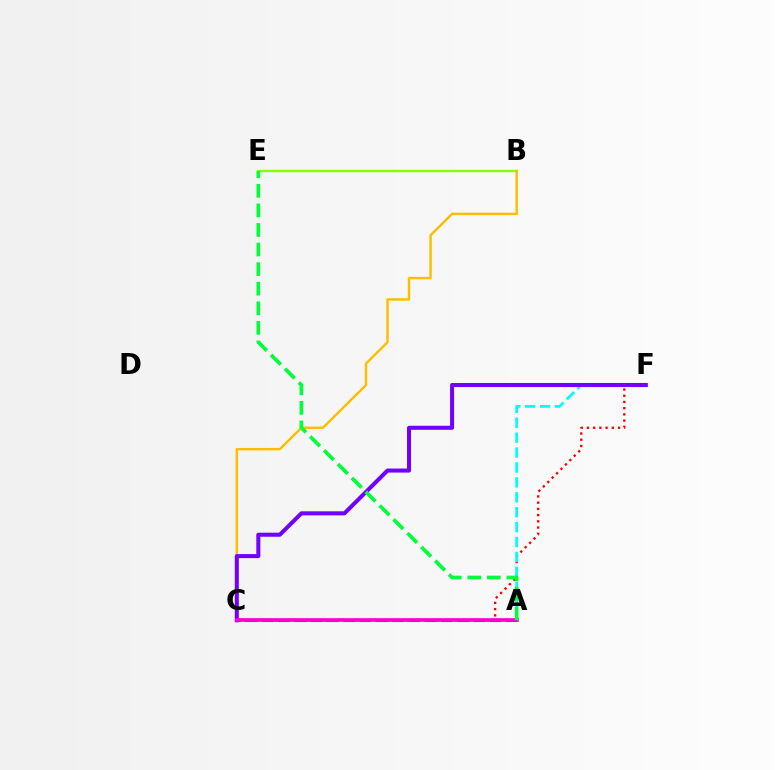{('C', 'F'): [{'color': '#ff0000', 'line_style': 'dotted', 'thickness': 1.69}, {'color': '#7200ff', 'line_style': 'solid', 'thickness': 2.9}], ('B', 'E'): [{'color': '#84ff00', 'line_style': 'solid', 'thickness': 1.68}], ('A', 'C'): [{'color': '#004bff', 'line_style': 'dashed', 'thickness': 2.21}, {'color': '#ff00cf', 'line_style': 'solid', 'thickness': 2.66}], ('B', 'C'): [{'color': '#ffbd00', 'line_style': 'solid', 'thickness': 1.75}], ('A', 'F'): [{'color': '#00fff6', 'line_style': 'dashed', 'thickness': 2.03}], ('A', 'E'): [{'color': '#00ff39', 'line_style': 'dashed', 'thickness': 2.66}]}